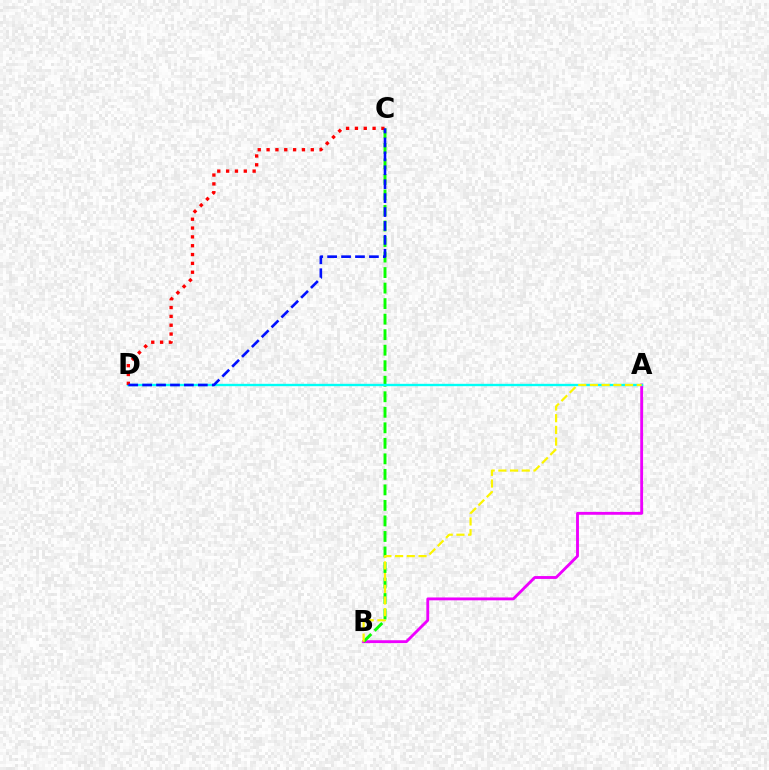{('A', 'B'): [{'color': '#ee00ff', 'line_style': 'solid', 'thickness': 2.06}, {'color': '#fcf500', 'line_style': 'dashed', 'thickness': 1.59}], ('B', 'C'): [{'color': '#08ff00', 'line_style': 'dashed', 'thickness': 2.11}], ('A', 'D'): [{'color': '#00fff6', 'line_style': 'solid', 'thickness': 1.7}], ('C', 'D'): [{'color': '#ff0000', 'line_style': 'dotted', 'thickness': 2.4}, {'color': '#0010ff', 'line_style': 'dashed', 'thickness': 1.89}]}